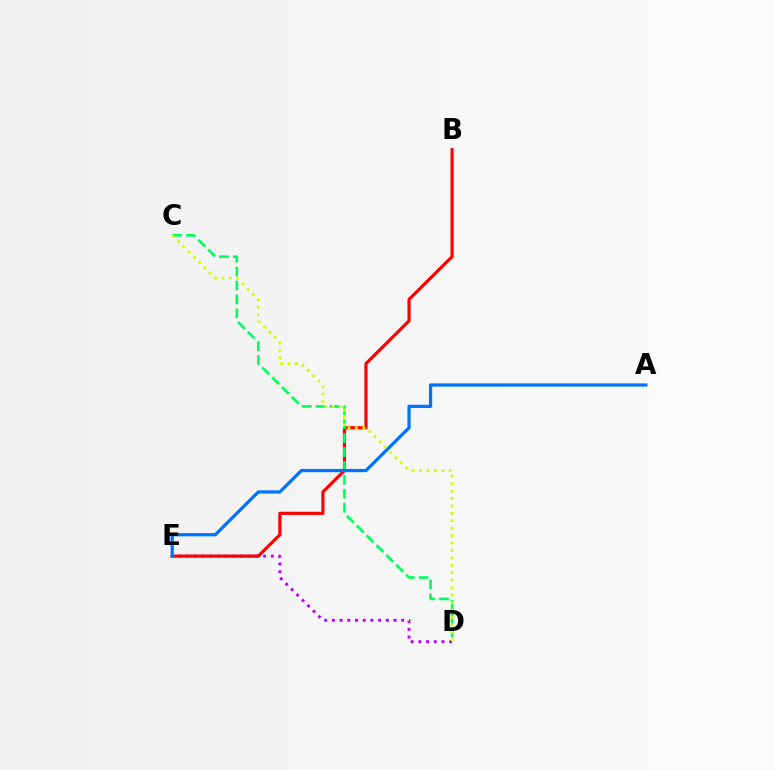{('D', 'E'): [{'color': '#b900ff', 'line_style': 'dotted', 'thickness': 2.09}], ('B', 'E'): [{'color': '#ff0000', 'line_style': 'solid', 'thickness': 2.28}], ('C', 'D'): [{'color': '#00ff5c', 'line_style': 'dashed', 'thickness': 1.89}, {'color': '#d1ff00', 'line_style': 'dotted', 'thickness': 2.02}], ('A', 'E'): [{'color': '#0074ff', 'line_style': 'solid', 'thickness': 2.34}]}